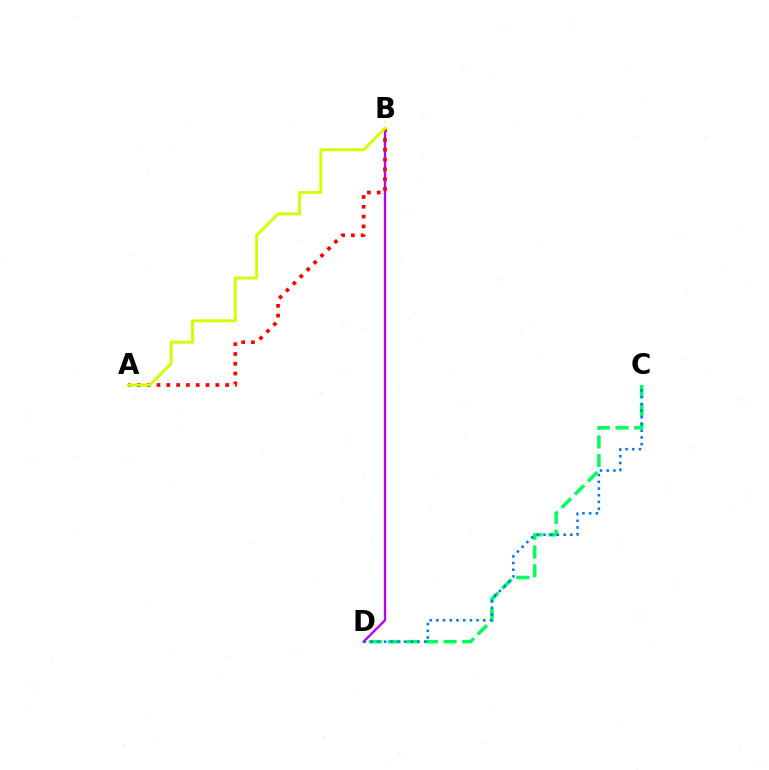{('C', 'D'): [{'color': '#00ff5c', 'line_style': 'dashed', 'thickness': 2.53}, {'color': '#0074ff', 'line_style': 'dotted', 'thickness': 1.82}], ('B', 'D'): [{'color': '#b900ff', 'line_style': 'solid', 'thickness': 1.67}], ('A', 'B'): [{'color': '#ff0000', 'line_style': 'dotted', 'thickness': 2.66}, {'color': '#d1ff00', 'line_style': 'solid', 'thickness': 2.1}]}